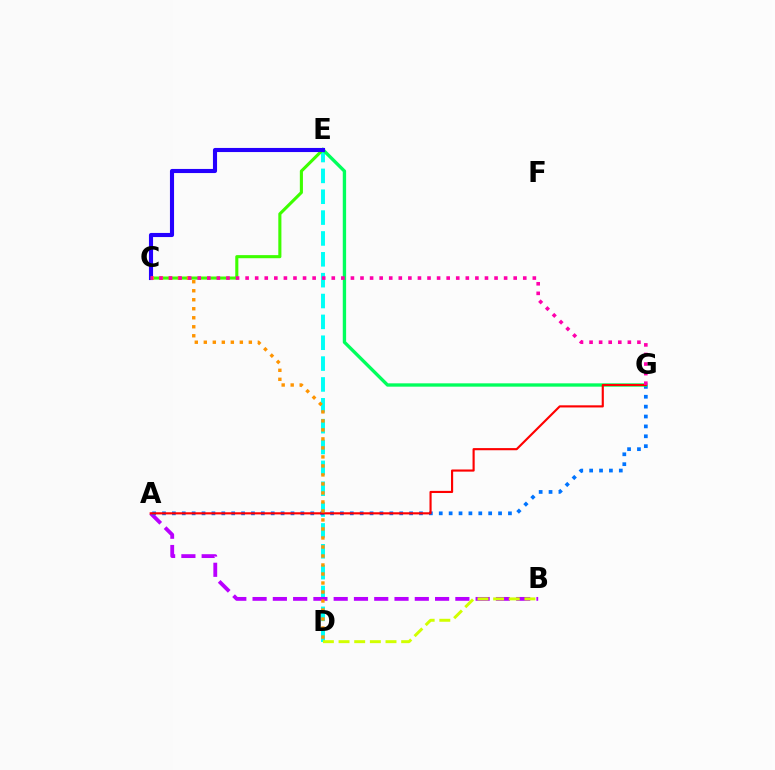{('D', 'E'): [{'color': '#00fff6', 'line_style': 'dashed', 'thickness': 2.83}], ('A', 'B'): [{'color': '#b900ff', 'line_style': 'dashed', 'thickness': 2.75}], ('C', 'E'): [{'color': '#3dff00', 'line_style': 'solid', 'thickness': 2.23}, {'color': '#2500ff', 'line_style': 'solid', 'thickness': 2.96}], ('A', 'G'): [{'color': '#0074ff', 'line_style': 'dotted', 'thickness': 2.69}, {'color': '#ff0000', 'line_style': 'solid', 'thickness': 1.54}], ('E', 'G'): [{'color': '#00ff5c', 'line_style': 'solid', 'thickness': 2.4}], ('B', 'D'): [{'color': '#d1ff00', 'line_style': 'dashed', 'thickness': 2.13}], ('C', 'D'): [{'color': '#ff9400', 'line_style': 'dotted', 'thickness': 2.45}], ('C', 'G'): [{'color': '#ff00ac', 'line_style': 'dotted', 'thickness': 2.6}]}